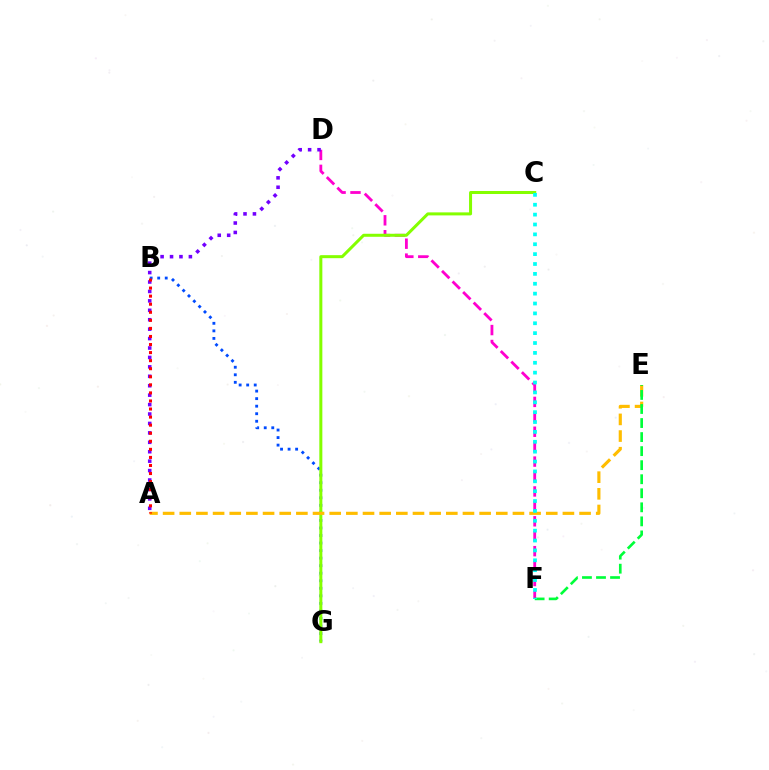{('D', 'F'): [{'color': '#ff00cf', 'line_style': 'dashed', 'thickness': 2.03}], ('B', 'G'): [{'color': '#004bff', 'line_style': 'dotted', 'thickness': 2.05}], ('C', 'G'): [{'color': '#84ff00', 'line_style': 'solid', 'thickness': 2.17}], ('A', 'E'): [{'color': '#ffbd00', 'line_style': 'dashed', 'thickness': 2.26}], ('E', 'F'): [{'color': '#00ff39', 'line_style': 'dashed', 'thickness': 1.91}], ('A', 'D'): [{'color': '#7200ff', 'line_style': 'dotted', 'thickness': 2.56}], ('C', 'F'): [{'color': '#00fff6', 'line_style': 'dotted', 'thickness': 2.68}], ('A', 'B'): [{'color': '#ff0000', 'line_style': 'dotted', 'thickness': 2.19}]}